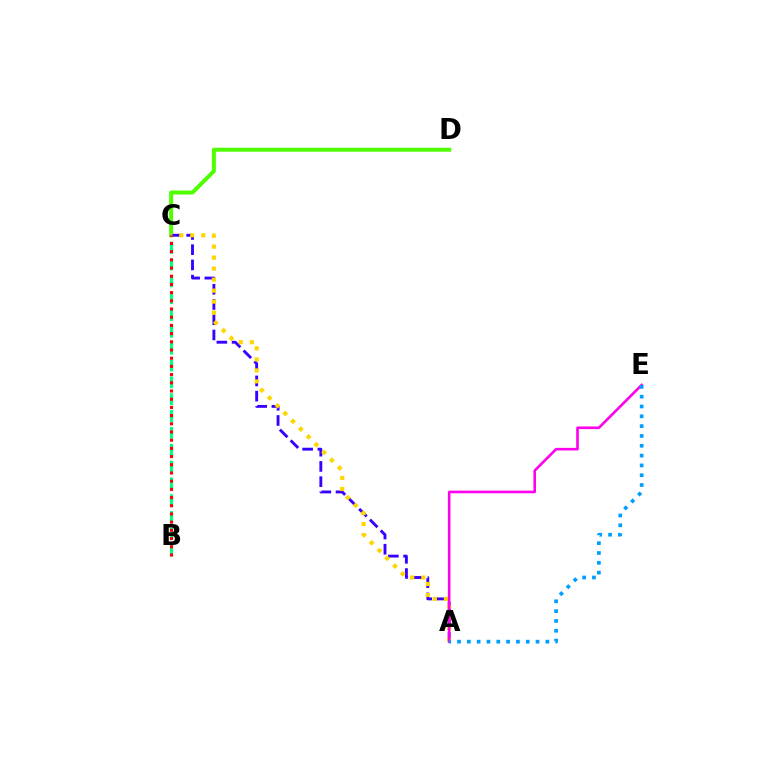{('C', 'D'): [{'color': '#4fff00', 'line_style': 'solid', 'thickness': 2.87}], ('A', 'C'): [{'color': '#3700ff', 'line_style': 'dashed', 'thickness': 2.07}, {'color': '#ffd500', 'line_style': 'dotted', 'thickness': 2.99}], ('A', 'E'): [{'color': '#ff00ed', 'line_style': 'solid', 'thickness': 1.88}, {'color': '#009eff', 'line_style': 'dotted', 'thickness': 2.67}], ('B', 'C'): [{'color': '#00ff86', 'line_style': 'dashed', 'thickness': 2.29}, {'color': '#ff0000', 'line_style': 'dotted', 'thickness': 2.23}]}